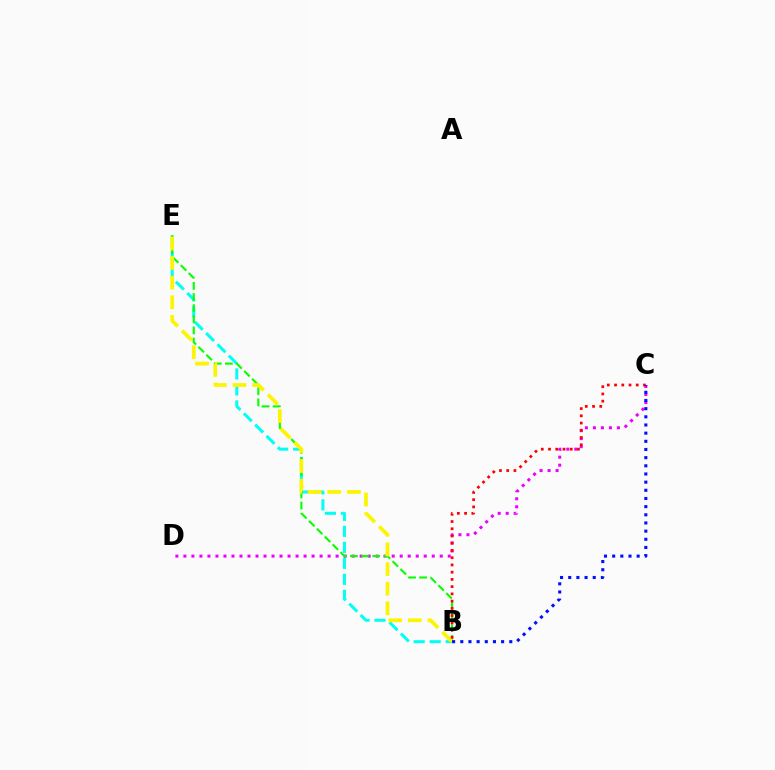{('B', 'E'): [{'color': '#00fff6', 'line_style': 'dashed', 'thickness': 2.17}, {'color': '#08ff00', 'line_style': 'dashed', 'thickness': 1.51}, {'color': '#fcf500', 'line_style': 'dashed', 'thickness': 2.67}], ('C', 'D'): [{'color': '#ee00ff', 'line_style': 'dotted', 'thickness': 2.18}], ('B', 'C'): [{'color': '#ff0000', 'line_style': 'dotted', 'thickness': 1.97}, {'color': '#0010ff', 'line_style': 'dotted', 'thickness': 2.22}]}